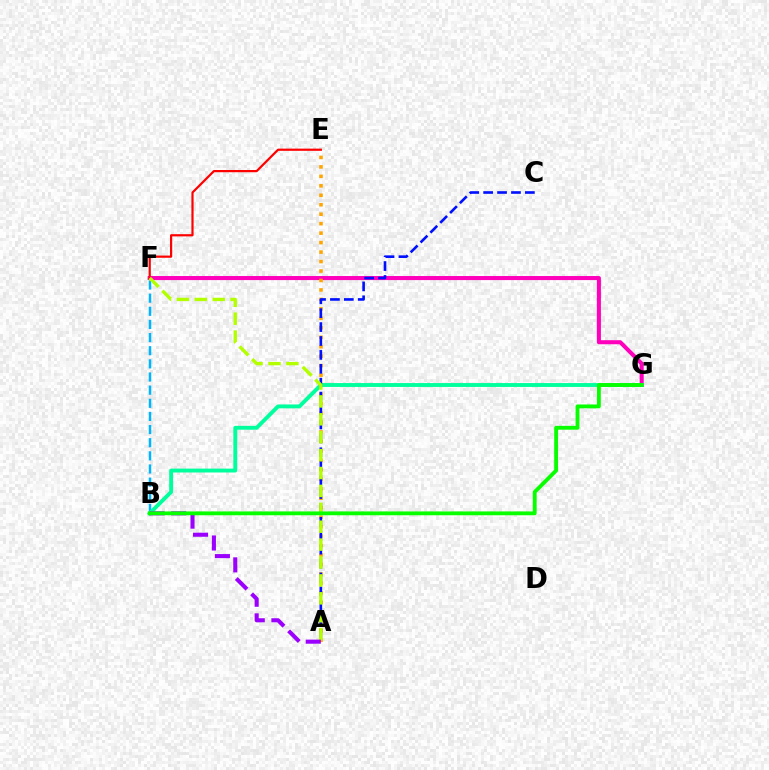{('F', 'G'): [{'color': '#ff00bd', 'line_style': 'solid', 'thickness': 2.92}], ('B', 'F'): [{'color': '#00b5ff', 'line_style': 'dashed', 'thickness': 1.79}], ('A', 'E'): [{'color': '#ffa500', 'line_style': 'dotted', 'thickness': 2.57}], ('B', 'G'): [{'color': '#00ff9d', 'line_style': 'solid', 'thickness': 2.79}, {'color': '#08ff00', 'line_style': 'solid', 'thickness': 2.77}], ('A', 'C'): [{'color': '#0010ff', 'line_style': 'dashed', 'thickness': 1.89}], ('E', 'F'): [{'color': '#ff0000', 'line_style': 'solid', 'thickness': 1.58}], ('A', 'F'): [{'color': '#b3ff00', 'line_style': 'dashed', 'thickness': 2.43}], ('A', 'B'): [{'color': '#9b00ff', 'line_style': 'dashed', 'thickness': 2.94}]}